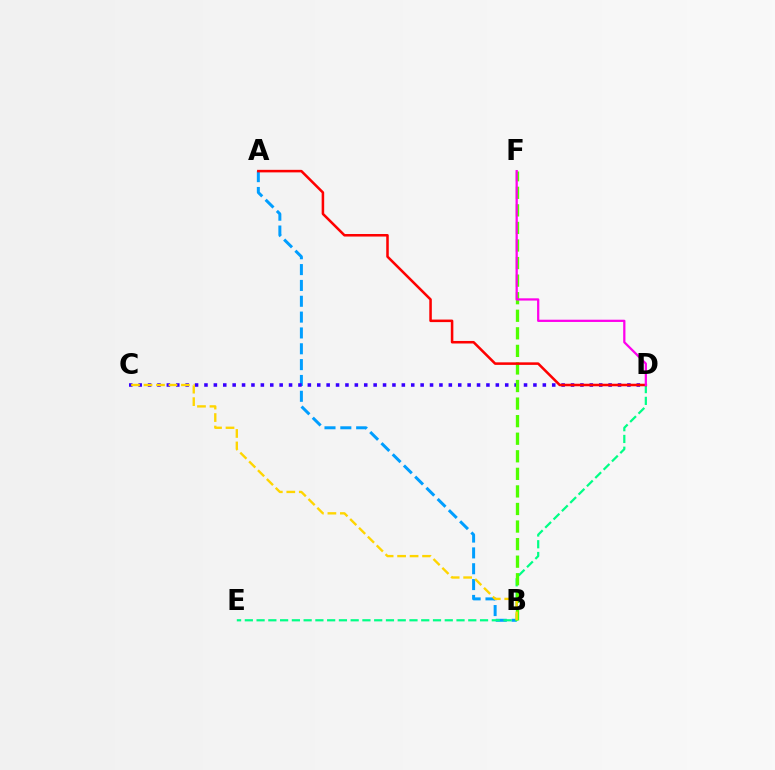{('A', 'B'): [{'color': '#009eff', 'line_style': 'dashed', 'thickness': 2.15}], ('C', 'D'): [{'color': '#3700ff', 'line_style': 'dotted', 'thickness': 2.55}], ('D', 'E'): [{'color': '#00ff86', 'line_style': 'dashed', 'thickness': 1.6}], ('B', 'F'): [{'color': '#4fff00', 'line_style': 'dashed', 'thickness': 2.39}], ('B', 'C'): [{'color': '#ffd500', 'line_style': 'dashed', 'thickness': 1.7}], ('A', 'D'): [{'color': '#ff0000', 'line_style': 'solid', 'thickness': 1.83}], ('D', 'F'): [{'color': '#ff00ed', 'line_style': 'solid', 'thickness': 1.62}]}